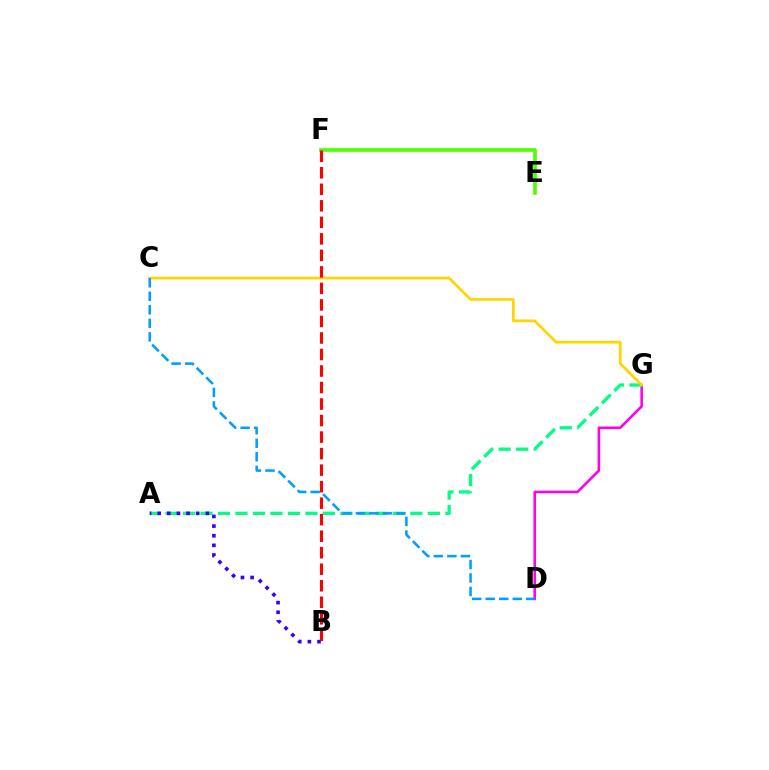{('D', 'G'): [{'color': '#ff00ed', 'line_style': 'solid', 'thickness': 1.86}], ('E', 'F'): [{'color': '#4fff00', 'line_style': 'solid', 'thickness': 2.63}], ('A', 'G'): [{'color': '#00ff86', 'line_style': 'dashed', 'thickness': 2.38}], ('C', 'G'): [{'color': '#ffd500', 'line_style': 'solid', 'thickness': 1.96}], ('C', 'D'): [{'color': '#009eff', 'line_style': 'dashed', 'thickness': 1.84}], ('B', 'F'): [{'color': '#ff0000', 'line_style': 'dashed', 'thickness': 2.24}], ('A', 'B'): [{'color': '#3700ff', 'line_style': 'dotted', 'thickness': 2.62}]}